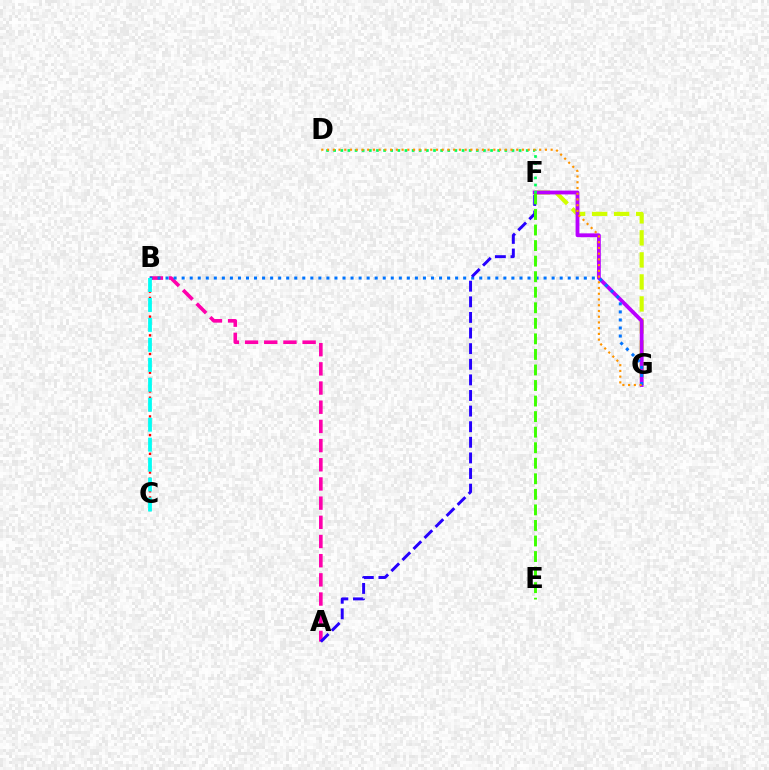{('F', 'G'): [{'color': '#d1ff00', 'line_style': 'dashed', 'thickness': 2.99}, {'color': '#b900ff', 'line_style': 'solid', 'thickness': 2.75}], ('A', 'B'): [{'color': '#ff00ac', 'line_style': 'dashed', 'thickness': 2.61}], ('B', 'C'): [{'color': '#ff0000', 'line_style': 'dotted', 'thickness': 1.69}, {'color': '#00fff6', 'line_style': 'dashed', 'thickness': 2.71}], ('D', 'F'): [{'color': '#00ff5c', 'line_style': 'dotted', 'thickness': 1.94}], ('B', 'G'): [{'color': '#0074ff', 'line_style': 'dotted', 'thickness': 2.19}], ('D', 'G'): [{'color': '#ff9400', 'line_style': 'dotted', 'thickness': 1.56}], ('A', 'F'): [{'color': '#2500ff', 'line_style': 'dashed', 'thickness': 2.12}], ('E', 'F'): [{'color': '#3dff00', 'line_style': 'dashed', 'thickness': 2.11}]}